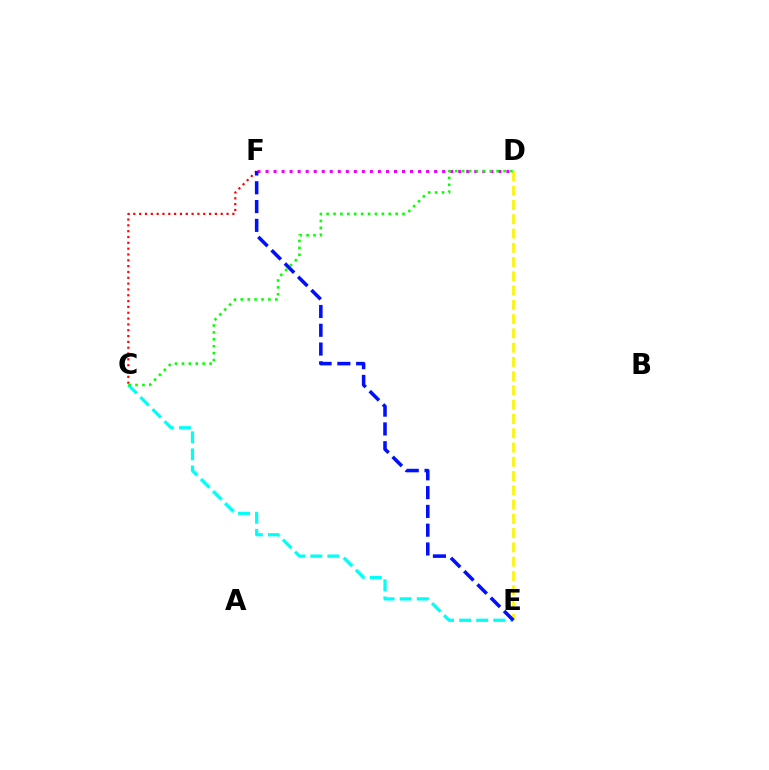{('C', 'E'): [{'color': '#00fff6', 'line_style': 'dashed', 'thickness': 2.32}], ('C', 'F'): [{'color': '#ff0000', 'line_style': 'dotted', 'thickness': 1.58}], ('D', 'E'): [{'color': '#fcf500', 'line_style': 'dashed', 'thickness': 1.94}], ('D', 'F'): [{'color': '#ee00ff', 'line_style': 'dotted', 'thickness': 2.18}], ('C', 'D'): [{'color': '#08ff00', 'line_style': 'dotted', 'thickness': 1.88}], ('E', 'F'): [{'color': '#0010ff', 'line_style': 'dashed', 'thickness': 2.55}]}